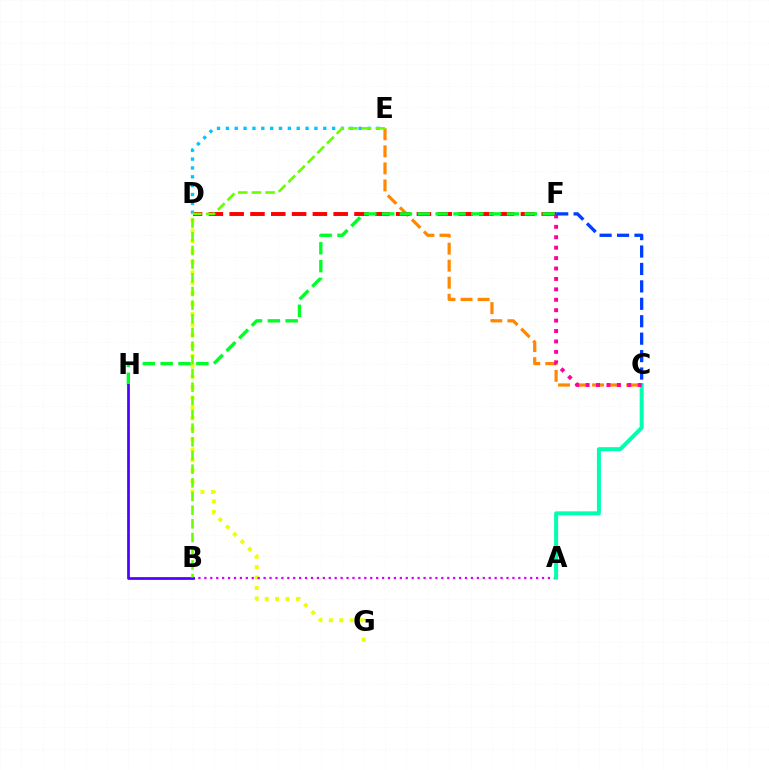{('D', 'G'): [{'color': '#eeff00', 'line_style': 'dotted', 'thickness': 2.84}], ('C', 'E'): [{'color': '#ff8800', 'line_style': 'dashed', 'thickness': 2.32}], ('A', 'B'): [{'color': '#d600ff', 'line_style': 'dotted', 'thickness': 1.61}], ('D', 'F'): [{'color': '#ff0000', 'line_style': 'dashed', 'thickness': 2.83}], ('F', 'H'): [{'color': '#00ff27', 'line_style': 'dashed', 'thickness': 2.42}], ('B', 'H'): [{'color': '#4f00ff', 'line_style': 'solid', 'thickness': 1.97}], ('A', 'C'): [{'color': '#00ffaf', 'line_style': 'solid', 'thickness': 2.87}], ('C', 'F'): [{'color': '#ff00a0', 'line_style': 'dotted', 'thickness': 2.83}, {'color': '#003fff', 'line_style': 'dashed', 'thickness': 2.37}], ('D', 'E'): [{'color': '#00c7ff', 'line_style': 'dotted', 'thickness': 2.41}], ('B', 'E'): [{'color': '#66ff00', 'line_style': 'dashed', 'thickness': 1.86}]}